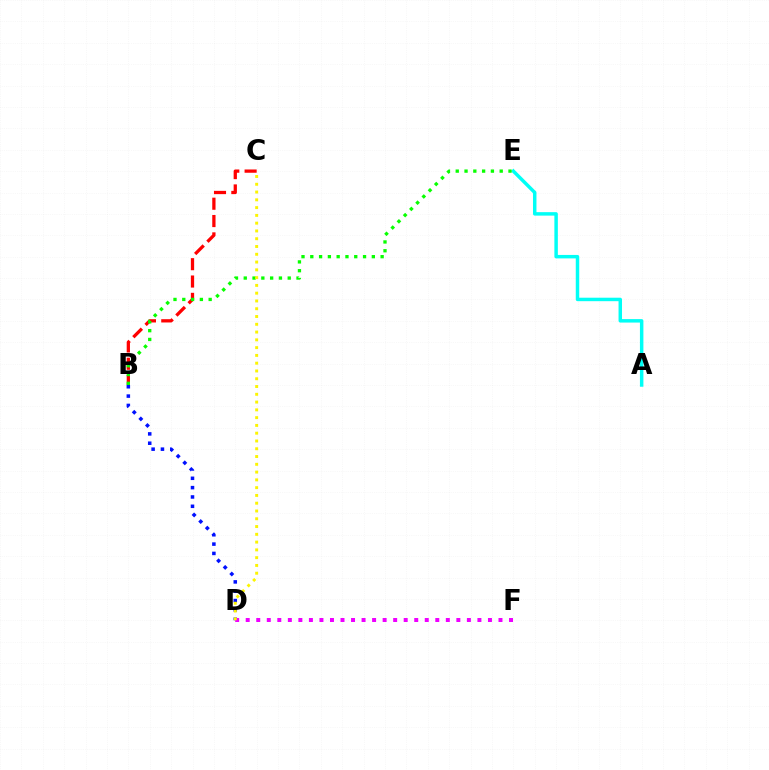{('A', 'E'): [{'color': '#00fff6', 'line_style': 'solid', 'thickness': 2.5}], ('B', 'C'): [{'color': '#ff0000', 'line_style': 'dashed', 'thickness': 2.35}], ('B', 'D'): [{'color': '#0010ff', 'line_style': 'dotted', 'thickness': 2.54}], ('B', 'E'): [{'color': '#08ff00', 'line_style': 'dotted', 'thickness': 2.39}], ('D', 'F'): [{'color': '#ee00ff', 'line_style': 'dotted', 'thickness': 2.86}], ('C', 'D'): [{'color': '#fcf500', 'line_style': 'dotted', 'thickness': 2.11}]}